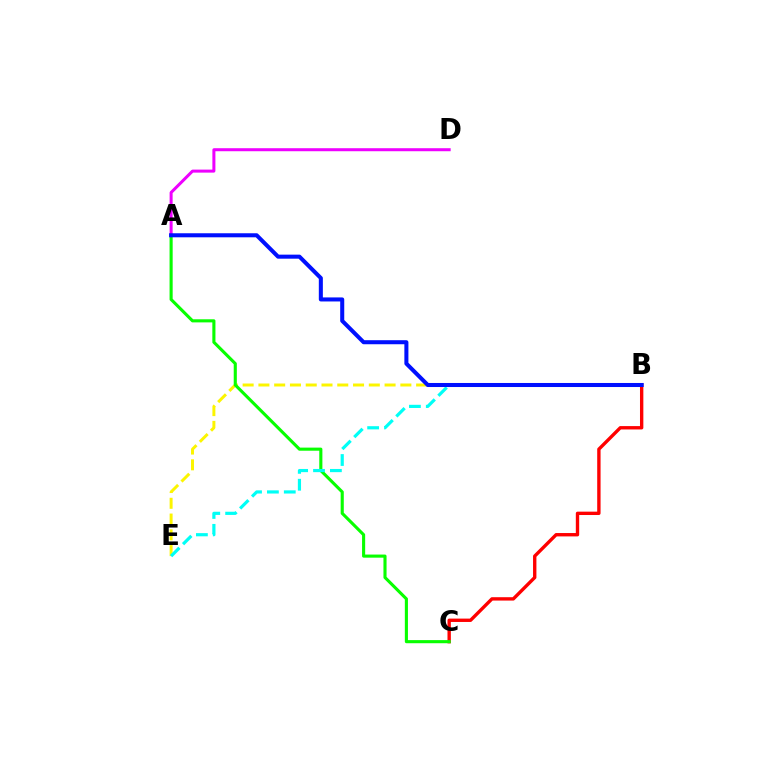{('B', 'E'): [{'color': '#fcf500', 'line_style': 'dashed', 'thickness': 2.14}, {'color': '#00fff6', 'line_style': 'dashed', 'thickness': 2.29}], ('B', 'C'): [{'color': '#ff0000', 'line_style': 'solid', 'thickness': 2.42}], ('A', 'C'): [{'color': '#08ff00', 'line_style': 'solid', 'thickness': 2.24}], ('A', 'D'): [{'color': '#ee00ff', 'line_style': 'solid', 'thickness': 2.17}], ('A', 'B'): [{'color': '#0010ff', 'line_style': 'solid', 'thickness': 2.91}]}